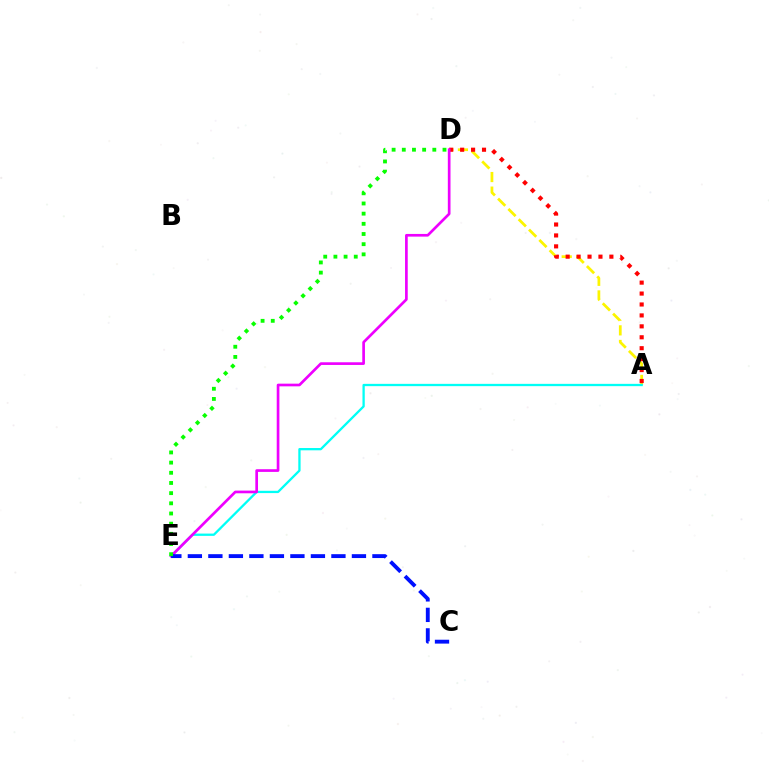{('A', 'D'): [{'color': '#fcf500', 'line_style': 'dashed', 'thickness': 1.98}, {'color': '#ff0000', 'line_style': 'dotted', 'thickness': 2.97}], ('A', 'E'): [{'color': '#00fff6', 'line_style': 'solid', 'thickness': 1.65}], ('D', 'E'): [{'color': '#ee00ff', 'line_style': 'solid', 'thickness': 1.93}, {'color': '#08ff00', 'line_style': 'dotted', 'thickness': 2.76}], ('C', 'E'): [{'color': '#0010ff', 'line_style': 'dashed', 'thickness': 2.79}]}